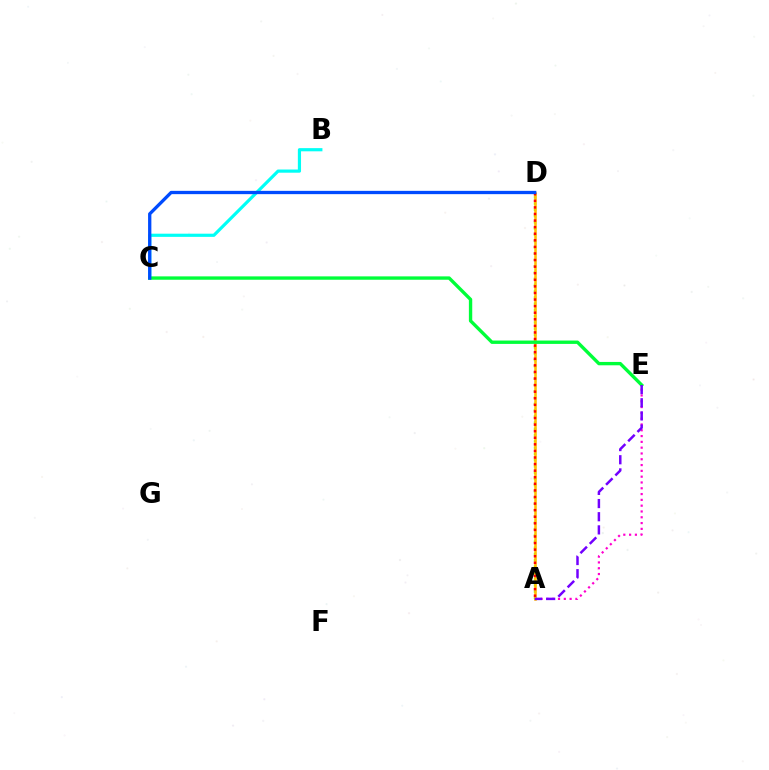{('A', 'E'): [{'color': '#ff00cf', 'line_style': 'dotted', 'thickness': 1.58}, {'color': '#7200ff', 'line_style': 'dashed', 'thickness': 1.79}], ('B', 'C'): [{'color': '#00fff6', 'line_style': 'solid', 'thickness': 2.29}], ('A', 'D'): [{'color': '#84ff00', 'line_style': 'dotted', 'thickness': 1.7}, {'color': '#ffbd00', 'line_style': 'solid', 'thickness': 1.84}, {'color': '#ff0000', 'line_style': 'dotted', 'thickness': 1.79}], ('C', 'E'): [{'color': '#00ff39', 'line_style': 'solid', 'thickness': 2.42}], ('C', 'D'): [{'color': '#004bff', 'line_style': 'solid', 'thickness': 2.37}]}